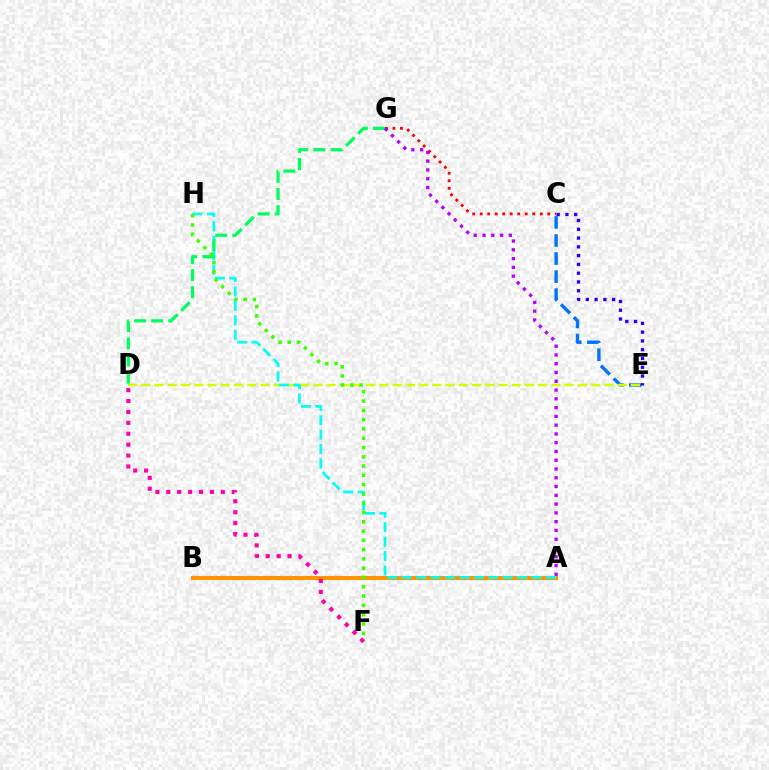{('C', 'G'): [{'color': '#ff0000', 'line_style': 'dotted', 'thickness': 2.04}], ('C', 'E'): [{'color': '#0074ff', 'line_style': 'dashed', 'thickness': 2.45}, {'color': '#2500ff', 'line_style': 'dotted', 'thickness': 2.39}], ('A', 'B'): [{'color': '#ff9400', 'line_style': 'solid', 'thickness': 2.98}], ('D', 'E'): [{'color': '#d1ff00', 'line_style': 'dashed', 'thickness': 1.8}], ('A', 'H'): [{'color': '#00fff6', 'line_style': 'dashed', 'thickness': 1.96}], ('D', 'G'): [{'color': '#00ff5c', 'line_style': 'dashed', 'thickness': 2.33}], ('F', 'H'): [{'color': '#3dff00', 'line_style': 'dotted', 'thickness': 2.52}], ('D', 'F'): [{'color': '#ff00ac', 'line_style': 'dotted', 'thickness': 2.96}], ('A', 'G'): [{'color': '#b900ff', 'line_style': 'dotted', 'thickness': 2.38}]}